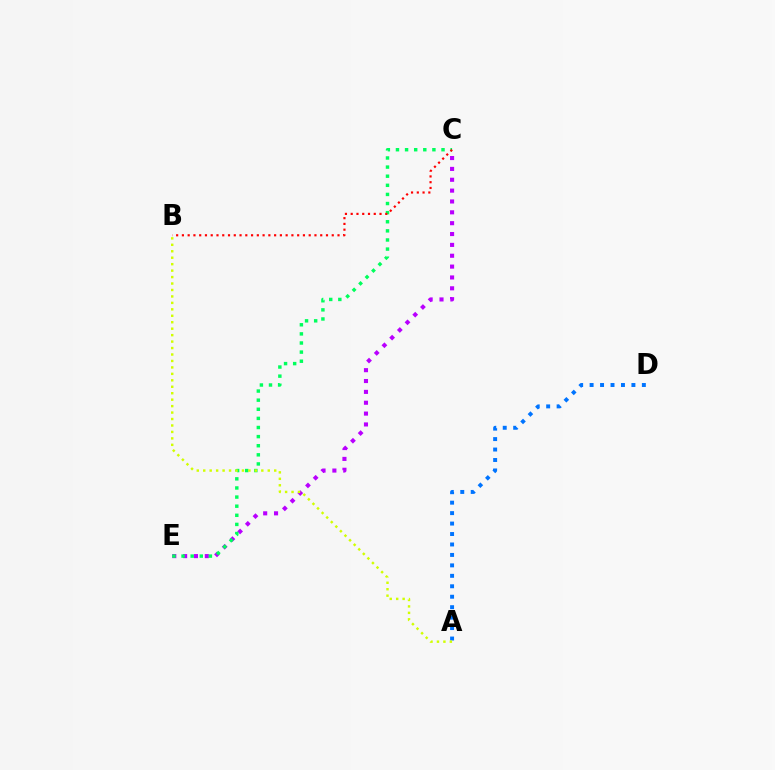{('C', 'E'): [{'color': '#b900ff', 'line_style': 'dotted', 'thickness': 2.95}, {'color': '#00ff5c', 'line_style': 'dotted', 'thickness': 2.48}], ('A', 'D'): [{'color': '#0074ff', 'line_style': 'dotted', 'thickness': 2.84}], ('A', 'B'): [{'color': '#d1ff00', 'line_style': 'dotted', 'thickness': 1.75}], ('B', 'C'): [{'color': '#ff0000', 'line_style': 'dotted', 'thickness': 1.57}]}